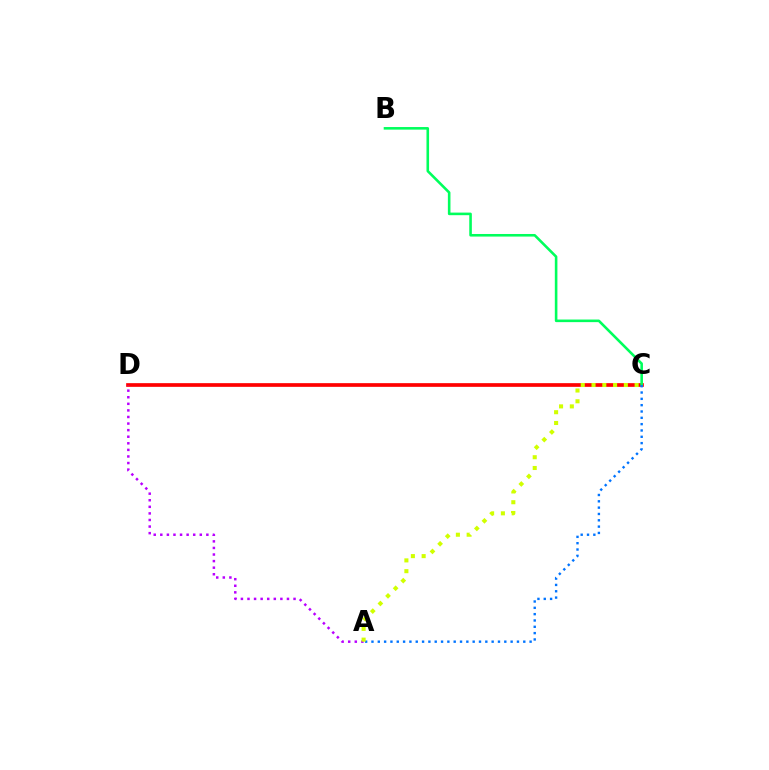{('C', 'D'): [{'color': '#ff0000', 'line_style': 'solid', 'thickness': 2.65}], ('B', 'C'): [{'color': '#00ff5c', 'line_style': 'solid', 'thickness': 1.86}], ('A', 'D'): [{'color': '#b900ff', 'line_style': 'dotted', 'thickness': 1.79}], ('A', 'C'): [{'color': '#0074ff', 'line_style': 'dotted', 'thickness': 1.72}, {'color': '#d1ff00', 'line_style': 'dotted', 'thickness': 2.93}]}